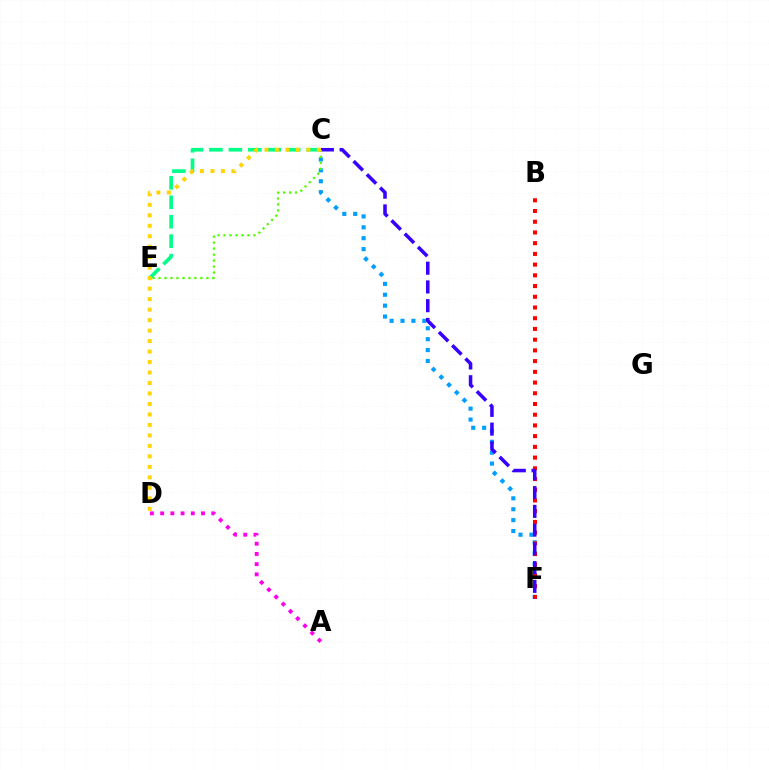{('C', 'F'): [{'color': '#009eff', 'line_style': 'dotted', 'thickness': 2.96}, {'color': '#3700ff', 'line_style': 'dashed', 'thickness': 2.55}], ('B', 'F'): [{'color': '#ff0000', 'line_style': 'dotted', 'thickness': 2.91}], ('C', 'E'): [{'color': '#00ff86', 'line_style': 'dashed', 'thickness': 2.64}, {'color': '#4fff00', 'line_style': 'dotted', 'thickness': 1.63}], ('A', 'D'): [{'color': '#ff00ed', 'line_style': 'dotted', 'thickness': 2.78}], ('C', 'D'): [{'color': '#ffd500', 'line_style': 'dotted', 'thickness': 2.85}]}